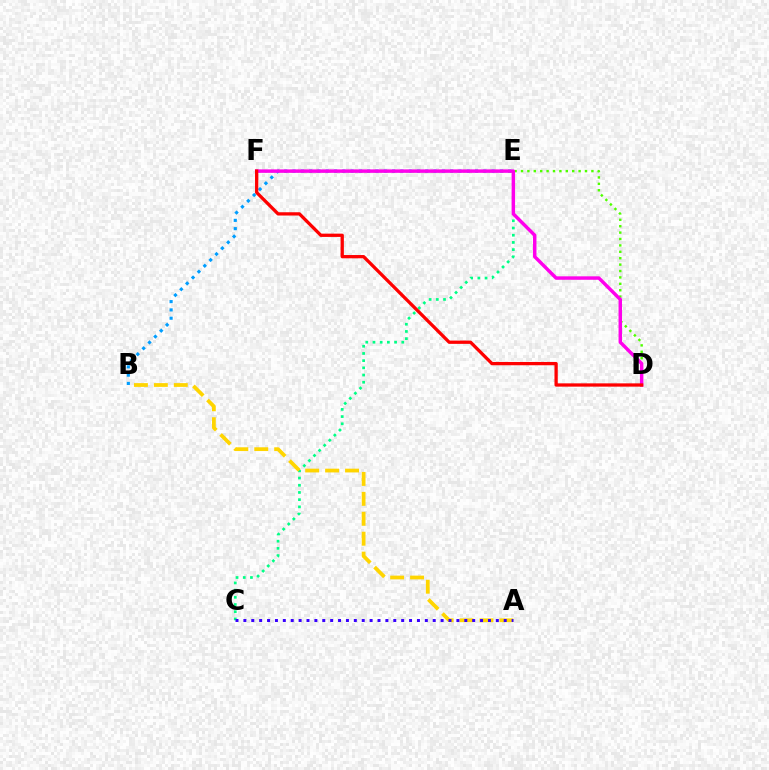{('C', 'E'): [{'color': '#00ff86', 'line_style': 'dotted', 'thickness': 1.96}], ('B', 'E'): [{'color': '#009eff', 'line_style': 'dotted', 'thickness': 2.25}], ('D', 'F'): [{'color': '#4fff00', 'line_style': 'dotted', 'thickness': 1.74}, {'color': '#ff00ed', 'line_style': 'solid', 'thickness': 2.49}, {'color': '#ff0000', 'line_style': 'solid', 'thickness': 2.36}], ('A', 'B'): [{'color': '#ffd500', 'line_style': 'dashed', 'thickness': 2.71}], ('A', 'C'): [{'color': '#3700ff', 'line_style': 'dotted', 'thickness': 2.14}]}